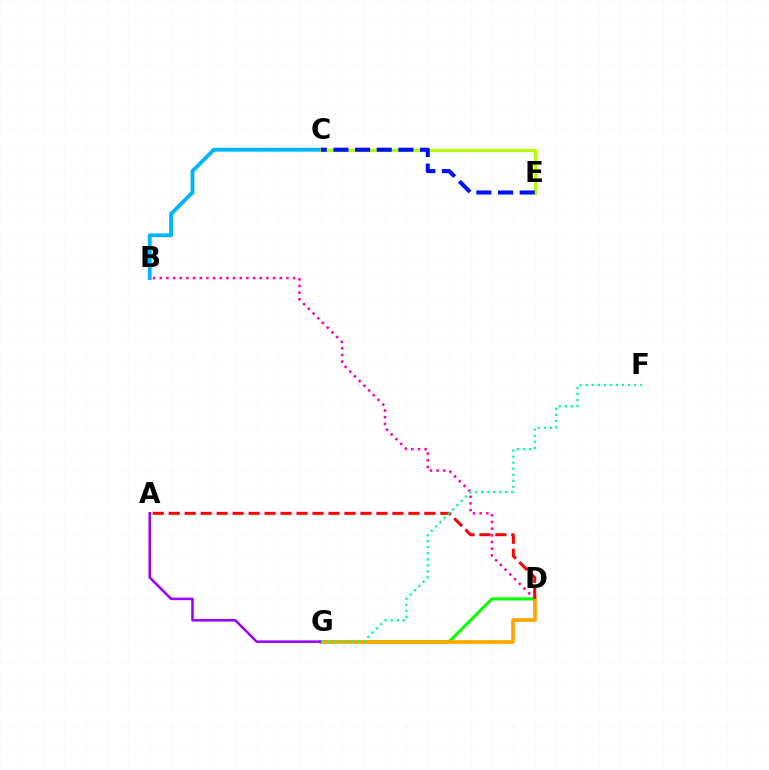{('B', 'D'): [{'color': '#ff00bd', 'line_style': 'dotted', 'thickness': 1.81}], ('D', 'G'): [{'color': '#08ff00', 'line_style': 'solid', 'thickness': 2.2}, {'color': '#ffa500', 'line_style': 'solid', 'thickness': 2.64}], ('A', 'G'): [{'color': '#9b00ff', 'line_style': 'solid', 'thickness': 1.82}], ('B', 'C'): [{'color': '#00b5ff', 'line_style': 'solid', 'thickness': 2.77}], ('C', 'E'): [{'color': '#b3ff00', 'line_style': 'solid', 'thickness': 2.33}, {'color': '#0010ff', 'line_style': 'dashed', 'thickness': 2.94}], ('A', 'D'): [{'color': '#ff0000', 'line_style': 'dashed', 'thickness': 2.17}], ('F', 'G'): [{'color': '#00ff9d', 'line_style': 'dotted', 'thickness': 1.64}]}